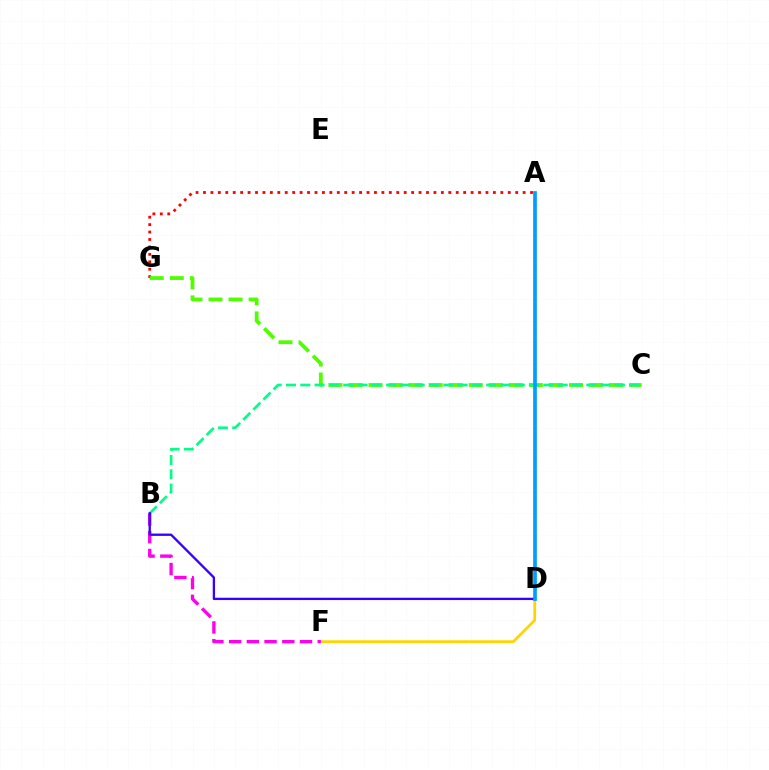{('A', 'G'): [{'color': '#ff0000', 'line_style': 'dotted', 'thickness': 2.02}], ('C', 'G'): [{'color': '#4fff00', 'line_style': 'dashed', 'thickness': 2.72}], ('B', 'C'): [{'color': '#00ff86', 'line_style': 'dashed', 'thickness': 1.94}], ('D', 'F'): [{'color': '#ffd500', 'line_style': 'solid', 'thickness': 1.99}], ('B', 'F'): [{'color': '#ff00ed', 'line_style': 'dashed', 'thickness': 2.41}], ('B', 'D'): [{'color': '#3700ff', 'line_style': 'solid', 'thickness': 1.68}], ('A', 'D'): [{'color': '#009eff', 'line_style': 'solid', 'thickness': 2.66}]}